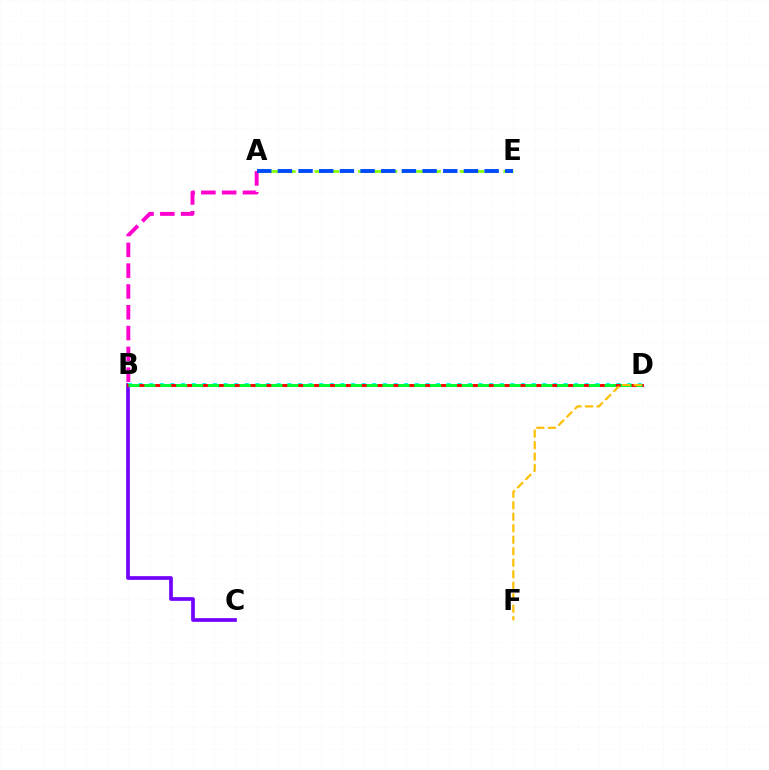{('B', 'C'): [{'color': '#7200ff', 'line_style': 'solid', 'thickness': 2.66}], ('B', 'D'): [{'color': '#00fff6', 'line_style': 'dotted', 'thickness': 2.89}, {'color': '#ff0000', 'line_style': 'solid', 'thickness': 2.09}, {'color': '#00ff39', 'line_style': 'dashed', 'thickness': 2.16}], ('A', 'B'): [{'color': '#ff00cf', 'line_style': 'dashed', 'thickness': 2.83}], ('A', 'E'): [{'color': '#84ff00', 'line_style': 'dashed', 'thickness': 1.97}, {'color': '#004bff', 'line_style': 'dashed', 'thickness': 2.81}], ('D', 'F'): [{'color': '#ffbd00', 'line_style': 'dashed', 'thickness': 1.56}]}